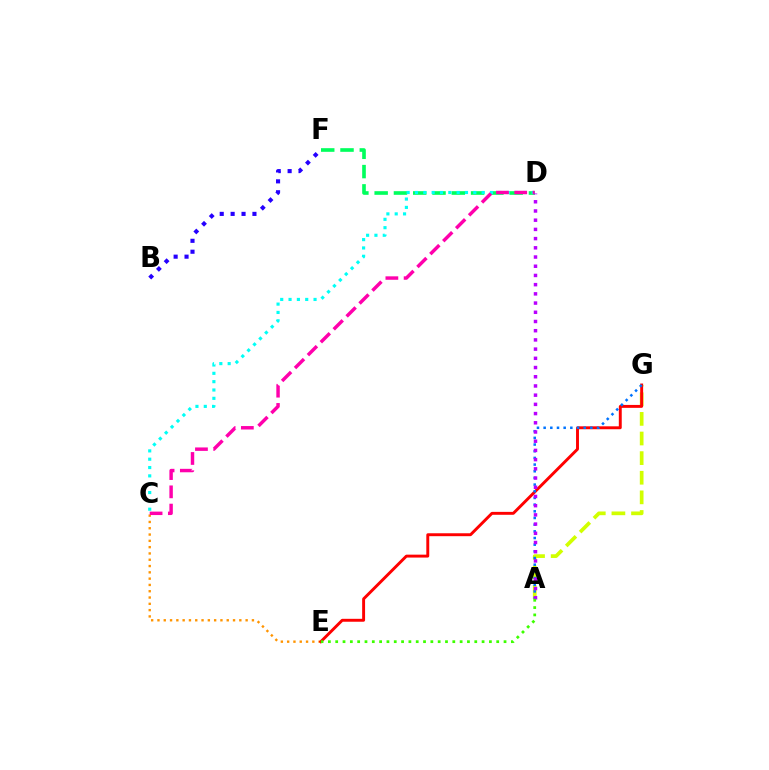{('C', 'E'): [{'color': '#ff9400', 'line_style': 'dotted', 'thickness': 1.71}], ('A', 'G'): [{'color': '#d1ff00', 'line_style': 'dashed', 'thickness': 2.67}, {'color': '#0074ff', 'line_style': 'dotted', 'thickness': 1.81}], ('D', 'F'): [{'color': '#00ff5c', 'line_style': 'dashed', 'thickness': 2.62}], ('E', 'G'): [{'color': '#ff0000', 'line_style': 'solid', 'thickness': 2.1}], ('C', 'D'): [{'color': '#00fff6', 'line_style': 'dotted', 'thickness': 2.26}, {'color': '#ff00ac', 'line_style': 'dashed', 'thickness': 2.48}], ('A', 'D'): [{'color': '#b900ff', 'line_style': 'dotted', 'thickness': 2.5}], ('A', 'E'): [{'color': '#3dff00', 'line_style': 'dotted', 'thickness': 1.99}], ('B', 'F'): [{'color': '#2500ff', 'line_style': 'dotted', 'thickness': 2.96}]}